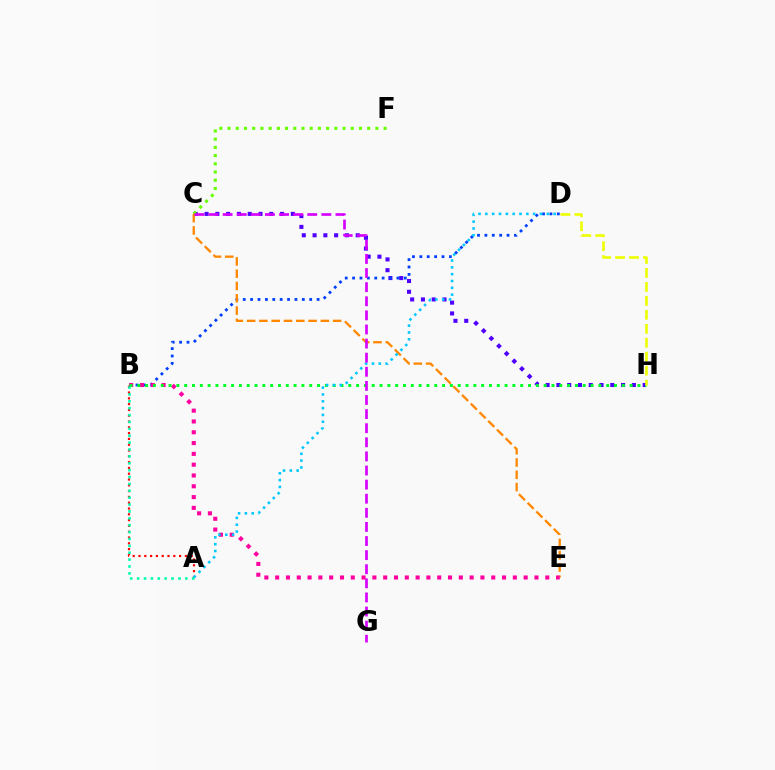{('C', 'H'): [{'color': '#4f00ff', 'line_style': 'dotted', 'thickness': 2.93}], ('B', 'D'): [{'color': '#003fff', 'line_style': 'dotted', 'thickness': 2.01}], ('C', 'F'): [{'color': '#66ff00', 'line_style': 'dotted', 'thickness': 2.23}], ('C', 'E'): [{'color': '#ff8800', 'line_style': 'dashed', 'thickness': 1.67}], ('A', 'B'): [{'color': '#ff0000', 'line_style': 'dotted', 'thickness': 1.58}, {'color': '#00ffaf', 'line_style': 'dotted', 'thickness': 1.87}], ('B', 'E'): [{'color': '#ff00a0', 'line_style': 'dotted', 'thickness': 2.94}], ('B', 'H'): [{'color': '#00ff27', 'line_style': 'dotted', 'thickness': 2.12}], ('A', 'D'): [{'color': '#00c7ff', 'line_style': 'dotted', 'thickness': 1.86}], ('D', 'H'): [{'color': '#eeff00', 'line_style': 'dashed', 'thickness': 1.9}], ('C', 'G'): [{'color': '#d600ff', 'line_style': 'dashed', 'thickness': 1.92}]}